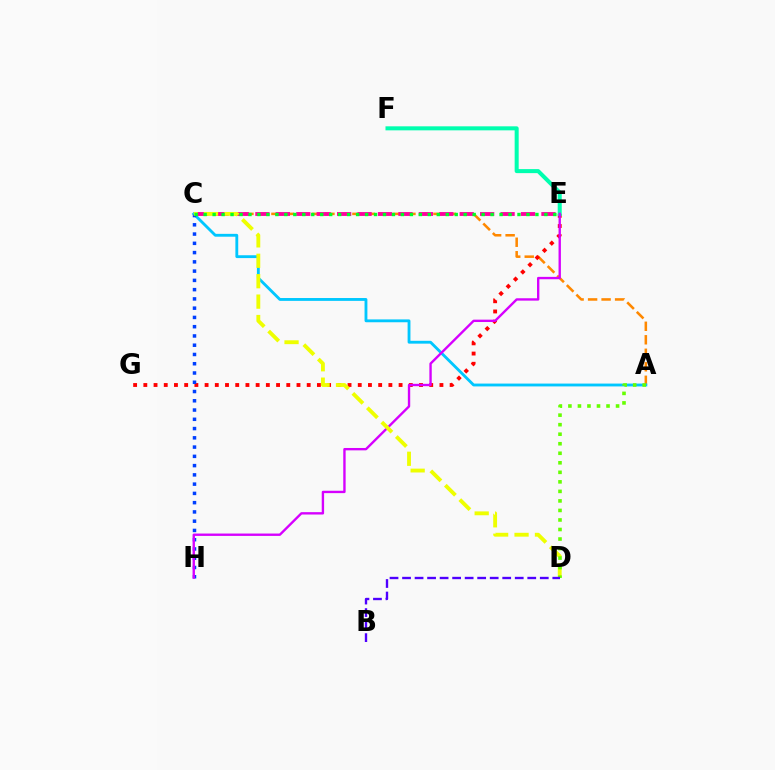{('A', 'C'): [{'color': '#ff8800', 'line_style': 'dashed', 'thickness': 1.83}, {'color': '#00c7ff', 'line_style': 'solid', 'thickness': 2.05}], ('C', 'E'): [{'color': '#ff00a0', 'line_style': 'dashed', 'thickness': 2.78}, {'color': '#00ff27', 'line_style': 'dotted', 'thickness': 2.44}], ('E', 'G'): [{'color': '#ff0000', 'line_style': 'dotted', 'thickness': 2.77}], ('E', 'F'): [{'color': '#00ffaf', 'line_style': 'solid', 'thickness': 2.9}], ('C', 'H'): [{'color': '#003fff', 'line_style': 'dotted', 'thickness': 2.52}], ('E', 'H'): [{'color': '#d600ff', 'line_style': 'solid', 'thickness': 1.71}], ('C', 'D'): [{'color': '#eeff00', 'line_style': 'dashed', 'thickness': 2.77}], ('A', 'D'): [{'color': '#66ff00', 'line_style': 'dotted', 'thickness': 2.59}], ('B', 'D'): [{'color': '#4f00ff', 'line_style': 'dashed', 'thickness': 1.7}]}